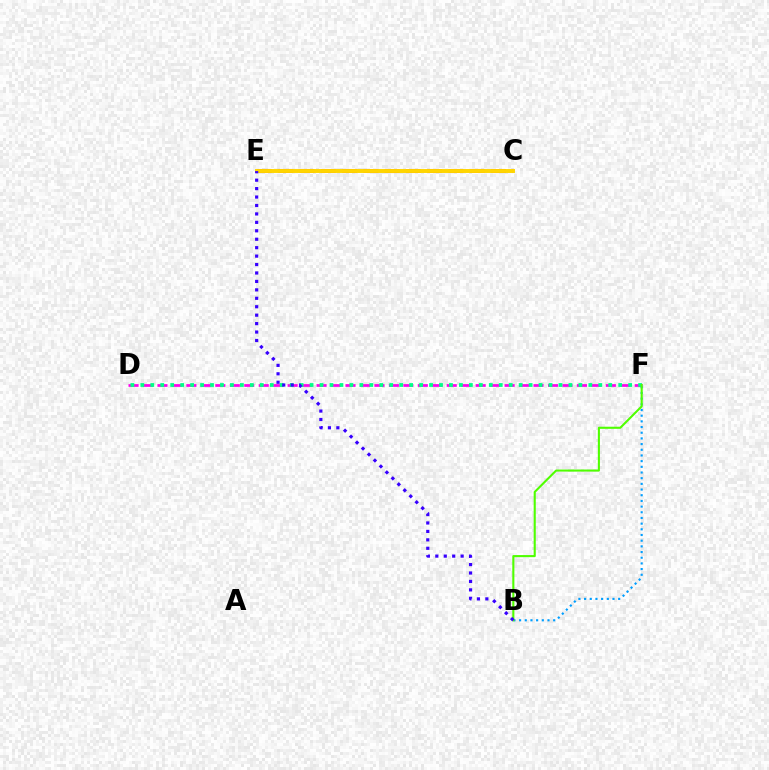{('D', 'F'): [{'color': '#ff00ed', 'line_style': 'dashed', 'thickness': 1.96}, {'color': '#00ff86', 'line_style': 'dotted', 'thickness': 2.71}], ('C', 'E'): [{'color': '#ff0000', 'line_style': 'dashed', 'thickness': 2.89}, {'color': '#ffd500', 'line_style': 'solid', 'thickness': 2.83}], ('B', 'F'): [{'color': '#009eff', 'line_style': 'dotted', 'thickness': 1.54}, {'color': '#4fff00', 'line_style': 'solid', 'thickness': 1.51}], ('B', 'E'): [{'color': '#3700ff', 'line_style': 'dotted', 'thickness': 2.29}]}